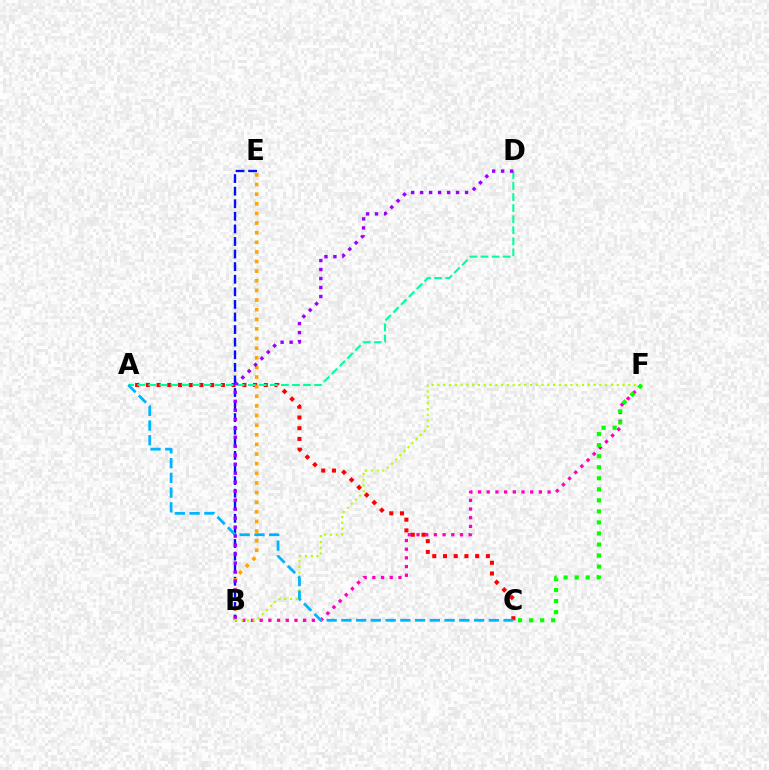{('A', 'C'): [{'color': '#ff0000', 'line_style': 'dotted', 'thickness': 2.91}, {'color': '#00b5ff', 'line_style': 'dashed', 'thickness': 2.0}], ('A', 'D'): [{'color': '#00ff9d', 'line_style': 'dashed', 'thickness': 1.5}], ('B', 'E'): [{'color': '#0010ff', 'line_style': 'dashed', 'thickness': 1.71}, {'color': '#ffa500', 'line_style': 'dotted', 'thickness': 2.62}], ('B', 'F'): [{'color': '#ff00bd', 'line_style': 'dotted', 'thickness': 2.36}, {'color': '#b3ff00', 'line_style': 'dotted', 'thickness': 1.57}], ('C', 'F'): [{'color': '#08ff00', 'line_style': 'dotted', 'thickness': 3.0}], ('B', 'D'): [{'color': '#9b00ff', 'line_style': 'dotted', 'thickness': 2.44}]}